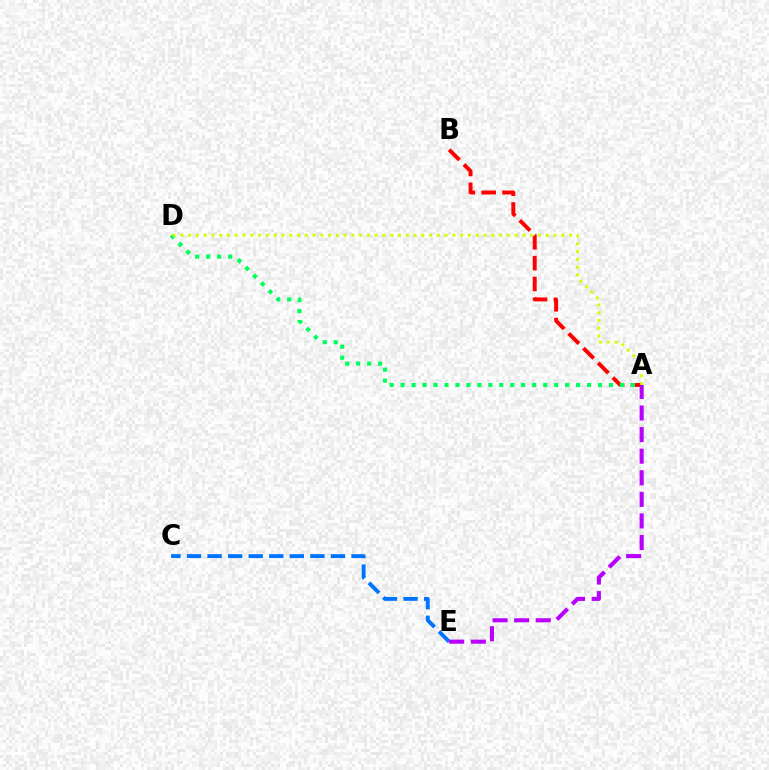{('C', 'E'): [{'color': '#0074ff', 'line_style': 'dashed', 'thickness': 2.79}], ('A', 'B'): [{'color': '#ff0000', 'line_style': 'dashed', 'thickness': 2.83}], ('A', 'D'): [{'color': '#00ff5c', 'line_style': 'dotted', 'thickness': 2.98}, {'color': '#d1ff00', 'line_style': 'dotted', 'thickness': 2.11}], ('A', 'E'): [{'color': '#b900ff', 'line_style': 'dashed', 'thickness': 2.93}]}